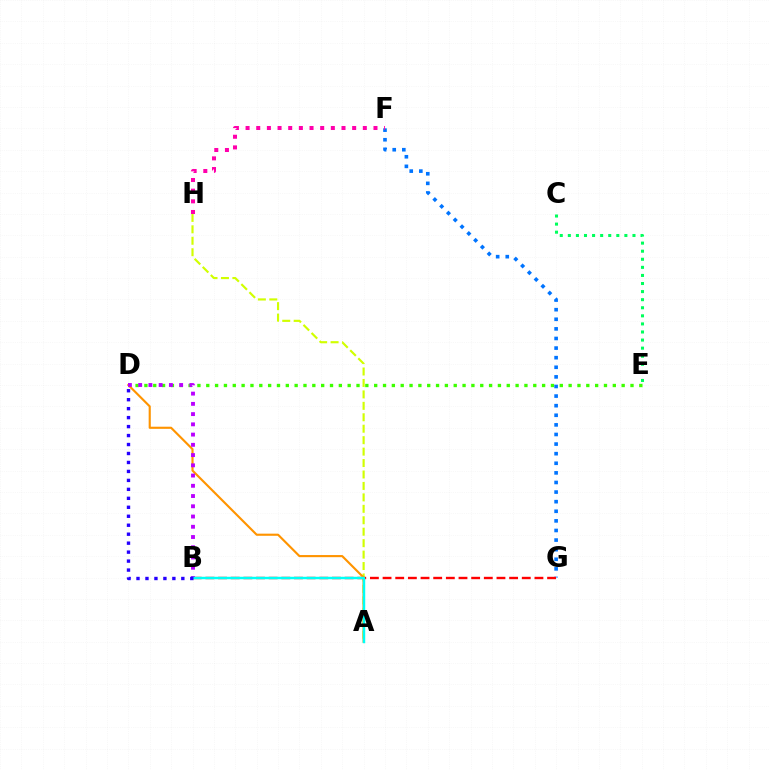{('D', 'E'): [{'color': '#3dff00', 'line_style': 'dotted', 'thickness': 2.4}], ('A', 'H'): [{'color': '#d1ff00', 'line_style': 'dashed', 'thickness': 1.55}], ('F', 'G'): [{'color': '#0074ff', 'line_style': 'dotted', 'thickness': 2.61}], ('F', 'H'): [{'color': '#ff00ac', 'line_style': 'dotted', 'thickness': 2.9}], ('B', 'G'): [{'color': '#ff0000', 'line_style': 'dashed', 'thickness': 1.72}], ('A', 'D'): [{'color': '#ff9400', 'line_style': 'solid', 'thickness': 1.54}], ('B', 'D'): [{'color': '#b900ff', 'line_style': 'dotted', 'thickness': 2.78}, {'color': '#2500ff', 'line_style': 'dotted', 'thickness': 2.44}], ('C', 'E'): [{'color': '#00ff5c', 'line_style': 'dotted', 'thickness': 2.19}], ('A', 'B'): [{'color': '#00fff6', 'line_style': 'solid', 'thickness': 1.76}]}